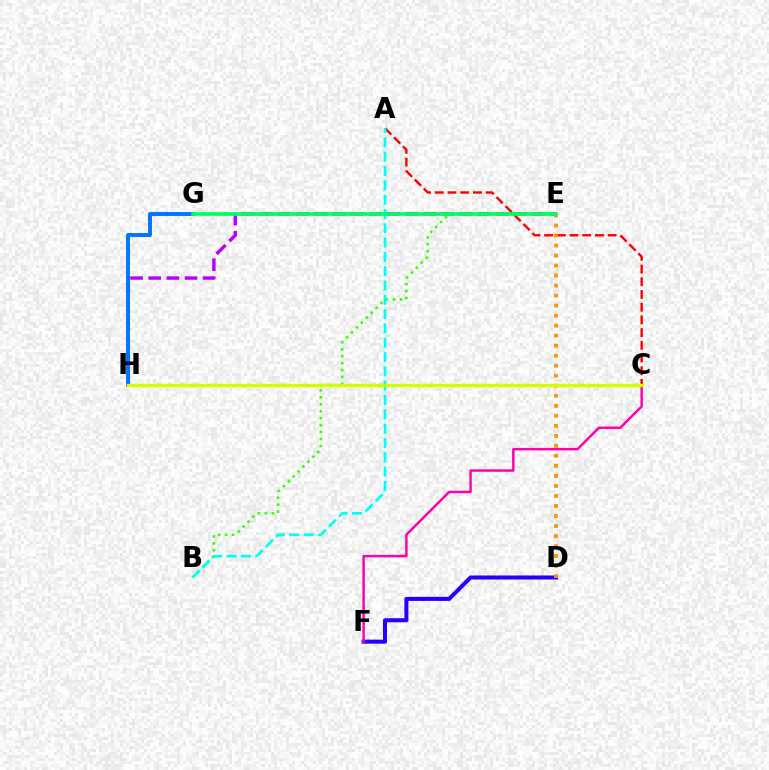{('B', 'E'): [{'color': '#3dff00', 'line_style': 'dotted', 'thickness': 1.89}], ('D', 'F'): [{'color': '#2500ff', 'line_style': 'solid', 'thickness': 2.91}], ('E', 'H'): [{'color': '#b900ff', 'line_style': 'dashed', 'thickness': 2.46}], ('C', 'F'): [{'color': '#ff00ac', 'line_style': 'solid', 'thickness': 1.77}], ('G', 'H'): [{'color': '#0074ff', 'line_style': 'solid', 'thickness': 2.81}], ('A', 'C'): [{'color': '#ff0000', 'line_style': 'dashed', 'thickness': 1.73}], ('A', 'B'): [{'color': '#00fff6', 'line_style': 'dashed', 'thickness': 1.94}], ('D', 'E'): [{'color': '#ff9400', 'line_style': 'dotted', 'thickness': 2.72}], ('E', 'G'): [{'color': '#00ff5c', 'line_style': 'solid', 'thickness': 2.63}], ('C', 'H'): [{'color': '#d1ff00', 'line_style': 'solid', 'thickness': 2.41}]}